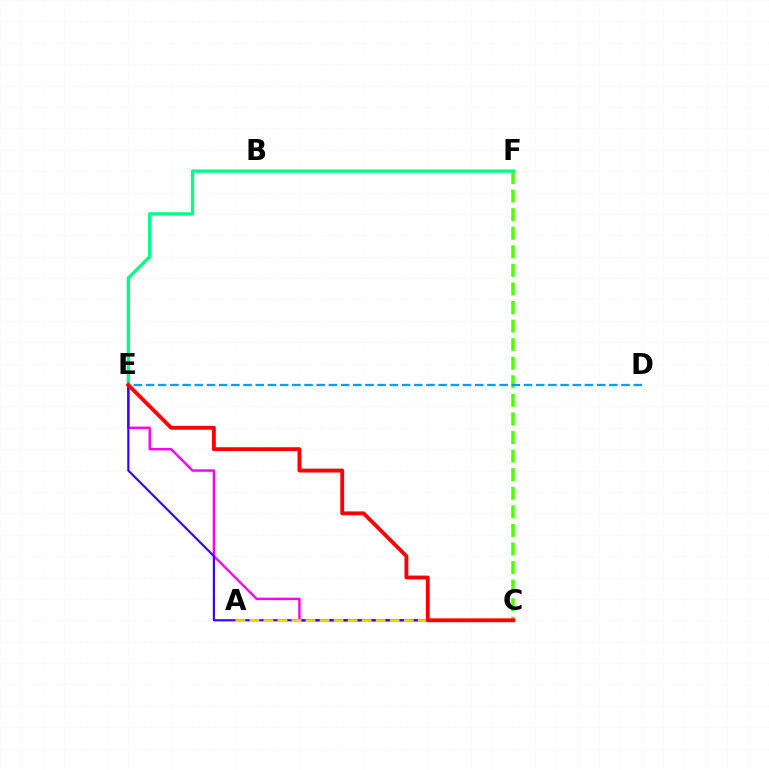{('C', 'F'): [{'color': '#4fff00', 'line_style': 'dashed', 'thickness': 2.52}], ('E', 'F'): [{'color': '#00ff86', 'line_style': 'solid', 'thickness': 2.39}], ('C', 'E'): [{'color': '#ff00ed', 'line_style': 'solid', 'thickness': 1.75}, {'color': '#3700ff', 'line_style': 'solid', 'thickness': 1.55}, {'color': '#ff0000', 'line_style': 'solid', 'thickness': 2.78}], ('D', 'E'): [{'color': '#009eff', 'line_style': 'dashed', 'thickness': 1.66}], ('A', 'C'): [{'color': '#ffd500', 'line_style': 'dashed', 'thickness': 1.91}]}